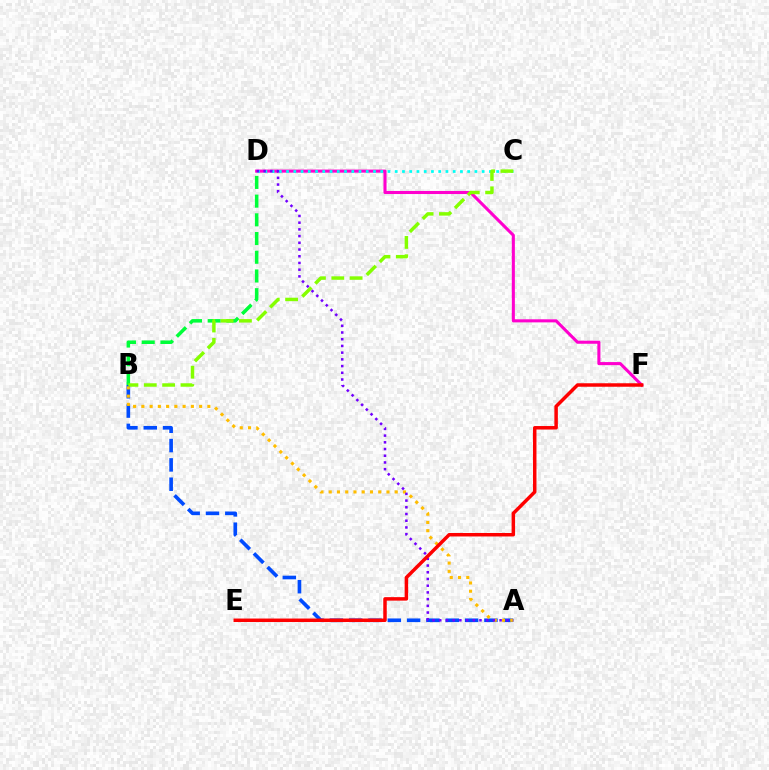{('D', 'F'): [{'color': '#ff00cf', 'line_style': 'solid', 'thickness': 2.21}], ('A', 'B'): [{'color': '#004bff', 'line_style': 'dashed', 'thickness': 2.62}, {'color': '#ffbd00', 'line_style': 'dotted', 'thickness': 2.24}], ('C', 'D'): [{'color': '#00fff6', 'line_style': 'dotted', 'thickness': 1.97}], ('B', 'D'): [{'color': '#00ff39', 'line_style': 'dashed', 'thickness': 2.54}], ('A', 'D'): [{'color': '#7200ff', 'line_style': 'dotted', 'thickness': 1.82}], ('B', 'C'): [{'color': '#84ff00', 'line_style': 'dashed', 'thickness': 2.49}], ('E', 'F'): [{'color': '#ff0000', 'line_style': 'solid', 'thickness': 2.51}]}